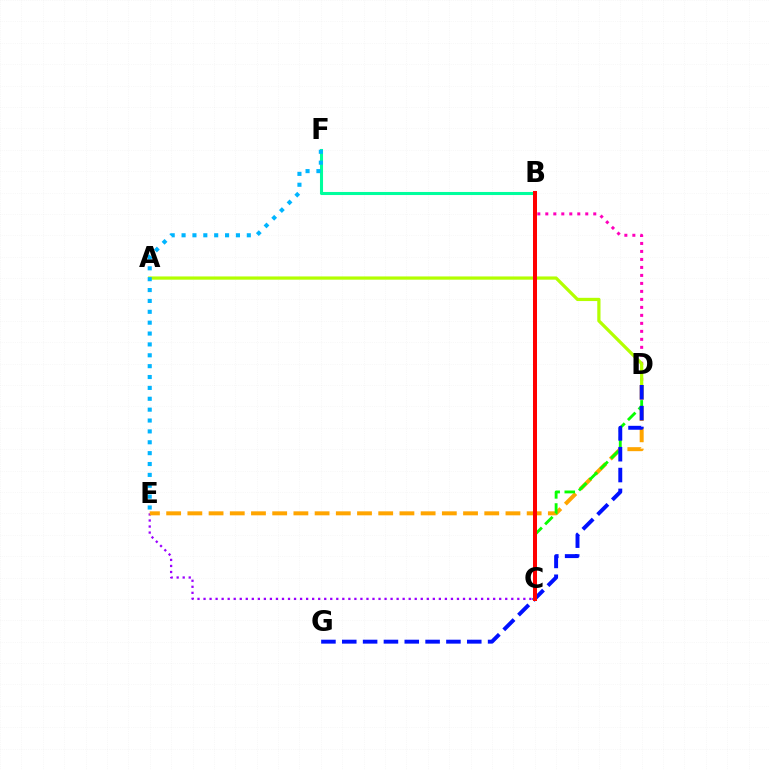{('B', 'F'): [{'color': '#00ff9d', 'line_style': 'solid', 'thickness': 2.2}], ('C', 'E'): [{'color': '#9b00ff', 'line_style': 'dotted', 'thickness': 1.64}], ('D', 'E'): [{'color': '#ffa500', 'line_style': 'dashed', 'thickness': 2.88}], ('C', 'D'): [{'color': '#08ff00', 'line_style': 'dashed', 'thickness': 2.05}], ('B', 'D'): [{'color': '#ff00bd', 'line_style': 'dotted', 'thickness': 2.17}], ('A', 'D'): [{'color': '#b3ff00', 'line_style': 'solid', 'thickness': 2.33}], ('D', 'G'): [{'color': '#0010ff', 'line_style': 'dashed', 'thickness': 2.83}], ('B', 'C'): [{'color': '#ff0000', 'line_style': 'solid', 'thickness': 2.89}], ('E', 'F'): [{'color': '#00b5ff', 'line_style': 'dotted', 'thickness': 2.95}]}